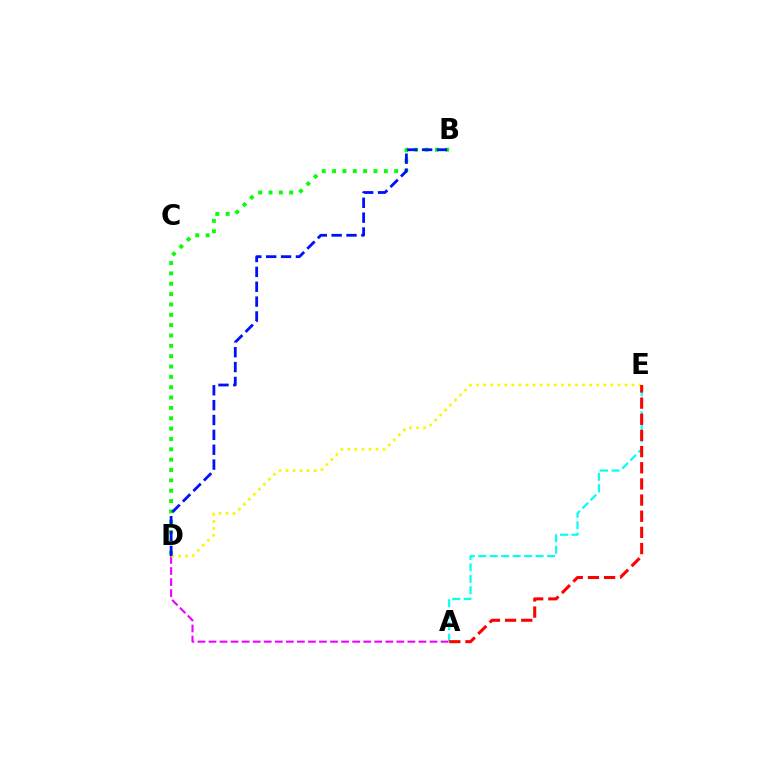{('A', 'E'): [{'color': '#00fff6', 'line_style': 'dashed', 'thickness': 1.56}, {'color': '#ff0000', 'line_style': 'dashed', 'thickness': 2.2}], ('A', 'D'): [{'color': '#ee00ff', 'line_style': 'dashed', 'thickness': 1.5}], ('B', 'D'): [{'color': '#08ff00', 'line_style': 'dotted', 'thickness': 2.81}, {'color': '#0010ff', 'line_style': 'dashed', 'thickness': 2.02}], ('D', 'E'): [{'color': '#fcf500', 'line_style': 'dotted', 'thickness': 1.92}]}